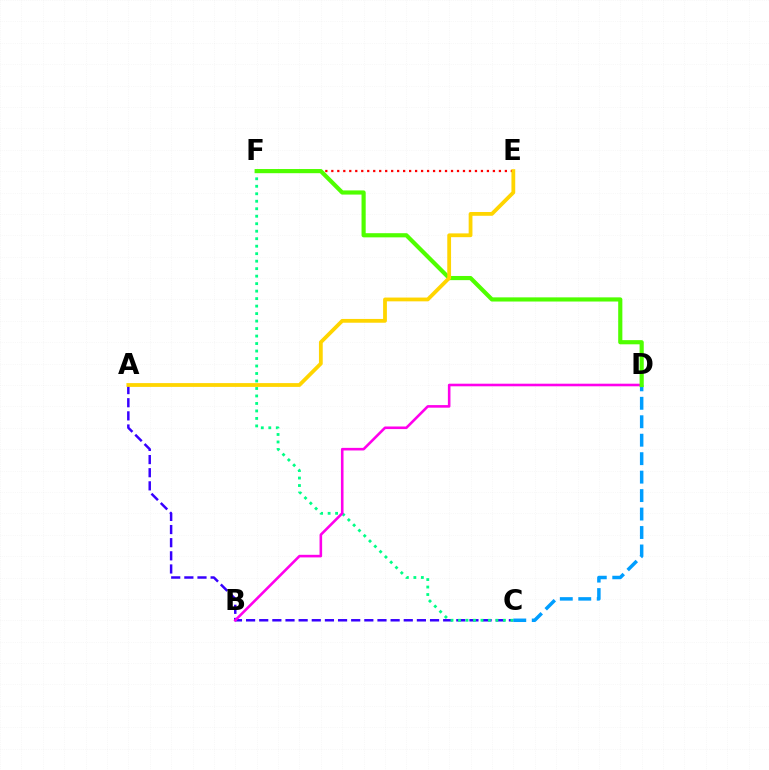{('A', 'C'): [{'color': '#3700ff', 'line_style': 'dashed', 'thickness': 1.79}], ('E', 'F'): [{'color': '#ff0000', 'line_style': 'dotted', 'thickness': 1.63}], ('C', 'F'): [{'color': '#00ff86', 'line_style': 'dotted', 'thickness': 2.03}], ('B', 'D'): [{'color': '#ff00ed', 'line_style': 'solid', 'thickness': 1.87}], ('C', 'D'): [{'color': '#009eff', 'line_style': 'dashed', 'thickness': 2.51}], ('D', 'F'): [{'color': '#4fff00', 'line_style': 'solid', 'thickness': 3.0}], ('A', 'E'): [{'color': '#ffd500', 'line_style': 'solid', 'thickness': 2.73}]}